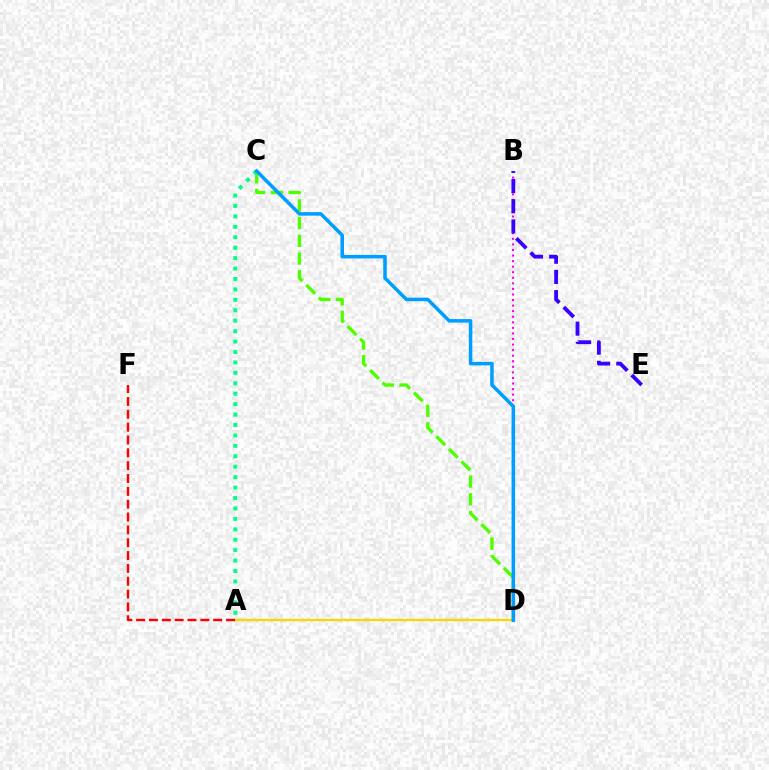{('B', 'D'): [{'color': '#ff00ed', 'line_style': 'dotted', 'thickness': 1.51}], ('A', 'D'): [{'color': '#ffd500', 'line_style': 'solid', 'thickness': 1.68}], ('A', 'F'): [{'color': '#ff0000', 'line_style': 'dashed', 'thickness': 1.74}], ('C', 'D'): [{'color': '#4fff00', 'line_style': 'dashed', 'thickness': 2.41}, {'color': '#009eff', 'line_style': 'solid', 'thickness': 2.53}], ('B', 'E'): [{'color': '#3700ff', 'line_style': 'dashed', 'thickness': 2.74}], ('A', 'C'): [{'color': '#00ff86', 'line_style': 'dotted', 'thickness': 2.83}]}